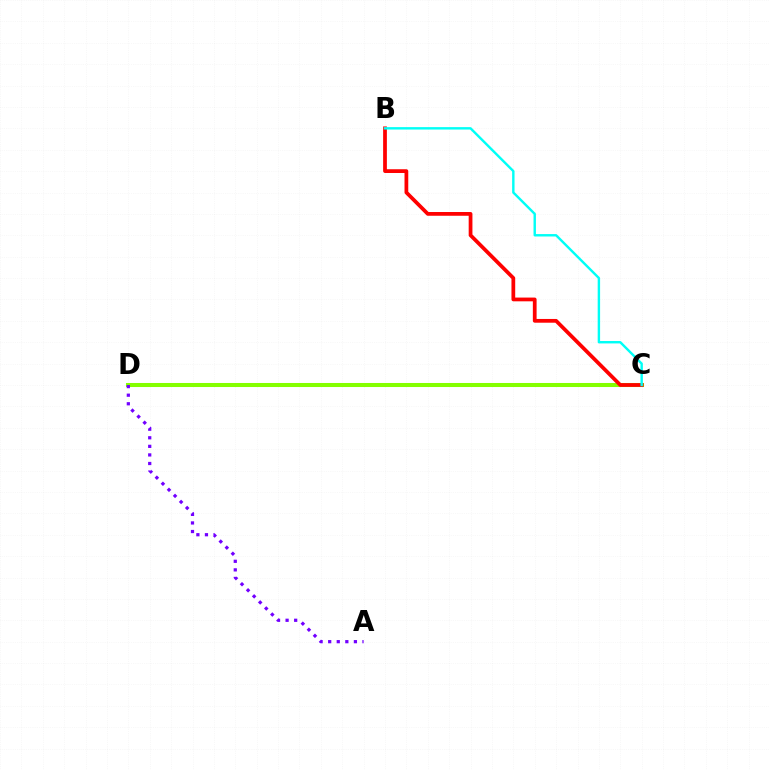{('C', 'D'): [{'color': '#84ff00', 'line_style': 'solid', 'thickness': 2.91}], ('B', 'C'): [{'color': '#ff0000', 'line_style': 'solid', 'thickness': 2.7}, {'color': '#00fff6', 'line_style': 'solid', 'thickness': 1.74}], ('A', 'D'): [{'color': '#7200ff', 'line_style': 'dotted', 'thickness': 2.33}]}